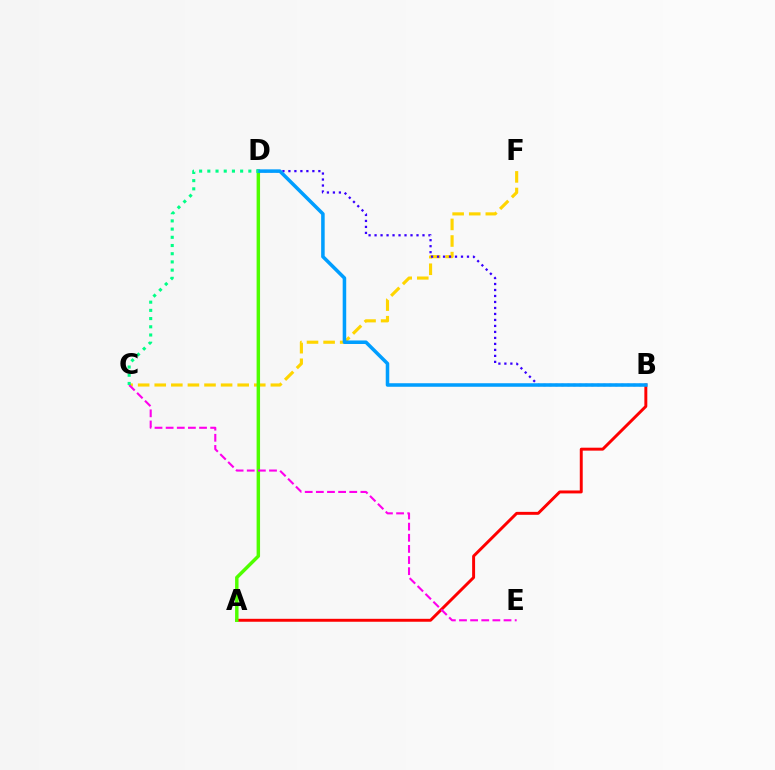{('A', 'B'): [{'color': '#ff0000', 'line_style': 'solid', 'thickness': 2.12}], ('C', 'F'): [{'color': '#ffd500', 'line_style': 'dashed', 'thickness': 2.25}], ('A', 'D'): [{'color': '#4fff00', 'line_style': 'solid', 'thickness': 2.49}], ('B', 'D'): [{'color': '#3700ff', 'line_style': 'dotted', 'thickness': 1.63}, {'color': '#009eff', 'line_style': 'solid', 'thickness': 2.54}], ('C', 'E'): [{'color': '#ff00ed', 'line_style': 'dashed', 'thickness': 1.51}], ('C', 'D'): [{'color': '#00ff86', 'line_style': 'dotted', 'thickness': 2.23}]}